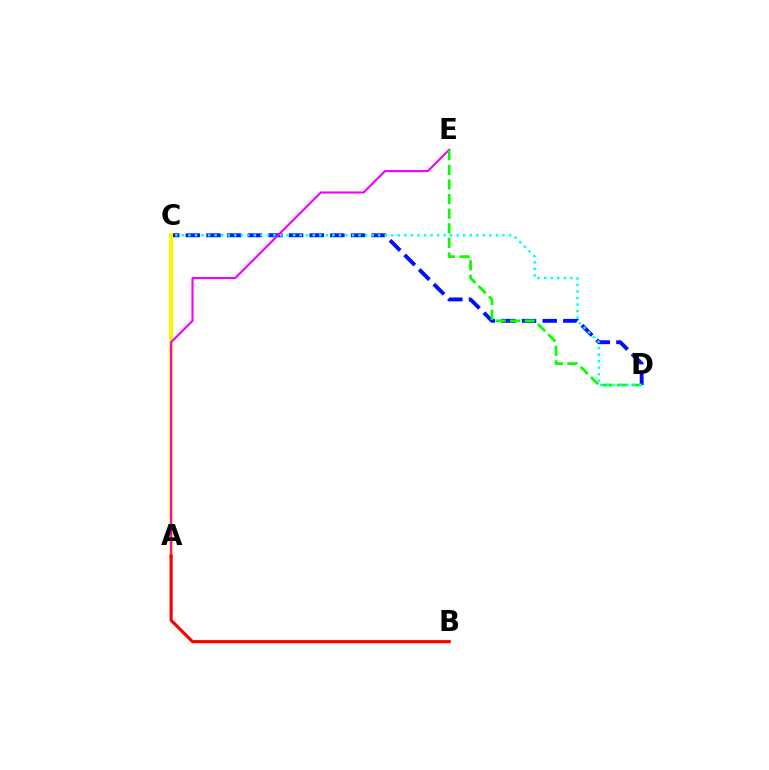{('C', 'D'): [{'color': '#0010ff', 'line_style': 'dashed', 'thickness': 2.8}, {'color': '#00fff6', 'line_style': 'dotted', 'thickness': 1.78}], ('A', 'C'): [{'color': '#fcf500', 'line_style': 'solid', 'thickness': 2.92}], ('A', 'E'): [{'color': '#ee00ff', 'line_style': 'solid', 'thickness': 1.52}], ('A', 'B'): [{'color': '#ff0000', 'line_style': 'solid', 'thickness': 2.28}], ('D', 'E'): [{'color': '#08ff00', 'line_style': 'dashed', 'thickness': 1.98}]}